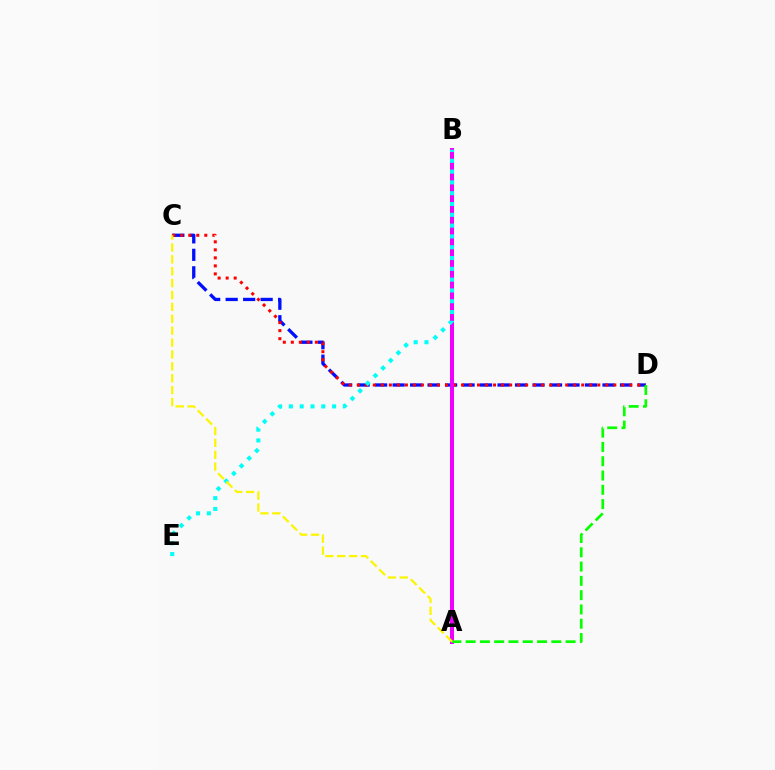{('C', 'D'): [{'color': '#0010ff', 'line_style': 'dashed', 'thickness': 2.38}, {'color': '#ff0000', 'line_style': 'dotted', 'thickness': 2.18}], ('A', 'B'): [{'color': '#ee00ff', 'line_style': 'solid', 'thickness': 2.87}], ('A', 'D'): [{'color': '#08ff00', 'line_style': 'dashed', 'thickness': 1.94}], ('B', 'E'): [{'color': '#00fff6', 'line_style': 'dotted', 'thickness': 2.94}], ('A', 'C'): [{'color': '#fcf500', 'line_style': 'dashed', 'thickness': 1.62}]}